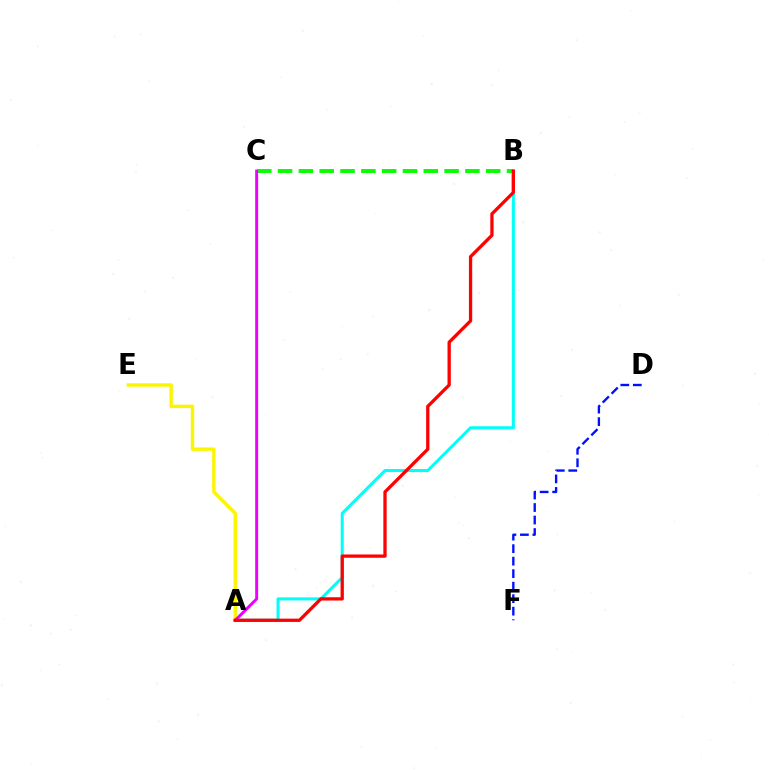{('A', 'B'): [{'color': '#00fff6', 'line_style': 'solid', 'thickness': 2.19}, {'color': '#ff0000', 'line_style': 'solid', 'thickness': 2.36}], ('D', 'F'): [{'color': '#0010ff', 'line_style': 'dashed', 'thickness': 1.7}], ('A', 'E'): [{'color': '#fcf500', 'line_style': 'solid', 'thickness': 2.45}], ('B', 'C'): [{'color': '#08ff00', 'line_style': 'dashed', 'thickness': 2.83}], ('A', 'C'): [{'color': '#ee00ff', 'line_style': 'solid', 'thickness': 2.12}]}